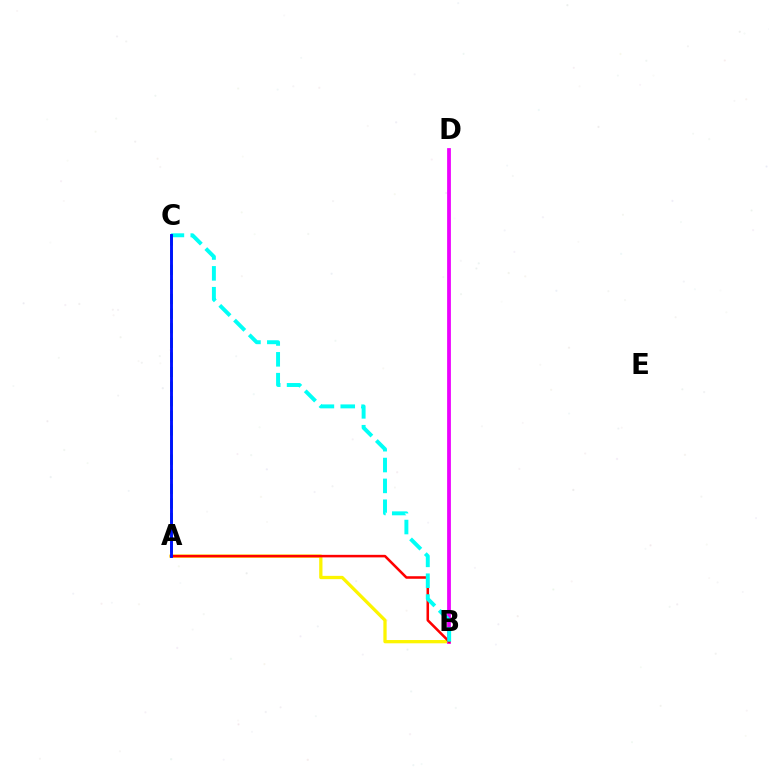{('A', 'B'): [{'color': '#fcf500', 'line_style': 'solid', 'thickness': 2.36}, {'color': '#ff0000', 'line_style': 'solid', 'thickness': 1.83}], ('B', 'D'): [{'color': '#ee00ff', 'line_style': 'solid', 'thickness': 2.71}], ('A', 'C'): [{'color': '#08ff00', 'line_style': 'dashed', 'thickness': 1.98}, {'color': '#0010ff', 'line_style': 'solid', 'thickness': 2.09}], ('B', 'C'): [{'color': '#00fff6', 'line_style': 'dashed', 'thickness': 2.83}]}